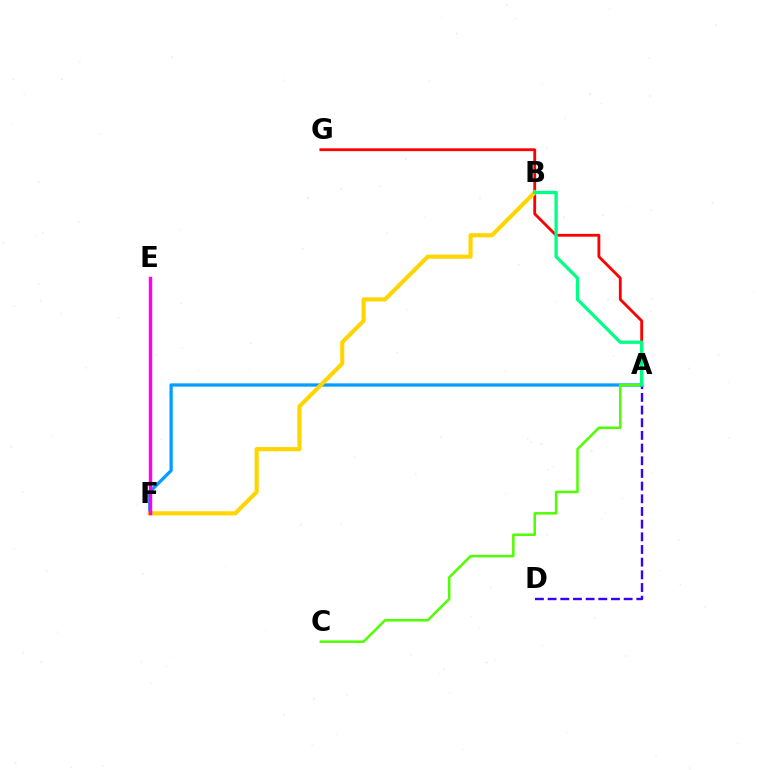{('A', 'F'): [{'color': '#009eff', 'line_style': 'solid', 'thickness': 2.35}], ('A', 'G'): [{'color': '#ff0000', 'line_style': 'solid', 'thickness': 2.04}], ('A', 'C'): [{'color': '#4fff00', 'line_style': 'solid', 'thickness': 1.81}], ('B', 'F'): [{'color': '#ffd500', 'line_style': 'solid', 'thickness': 2.98}], ('E', 'F'): [{'color': '#ff00ed', 'line_style': 'solid', 'thickness': 2.46}], ('A', 'D'): [{'color': '#3700ff', 'line_style': 'dashed', 'thickness': 1.72}], ('A', 'B'): [{'color': '#00ff86', 'line_style': 'solid', 'thickness': 2.36}]}